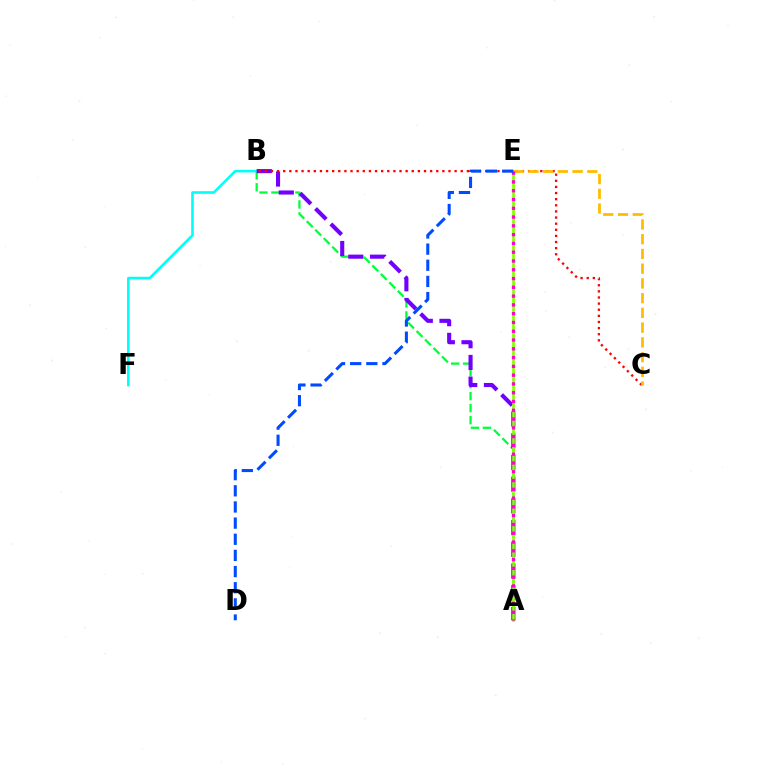{('A', 'B'): [{'color': '#00ff39', 'line_style': 'dashed', 'thickness': 1.63}, {'color': '#7200ff', 'line_style': 'dashed', 'thickness': 2.95}], ('B', 'F'): [{'color': '#00fff6', 'line_style': 'solid', 'thickness': 1.88}], ('B', 'C'): [{'color': '#ff0000', 'line_style': 'dotted', 'thickness': 1.66}], ('A', 'E'): [{'color': '#84ff00', 'line_style': 'solid', 'thickness': 1.92}, {'color': '#ff00cf', 'line_style': 'dotted', 'thickness': 2.39}], ('C', 'E'): [{'color': '#ffbd00', 'line_style': 'dashed', 'thickness': 2.0}], ('D', 'E'): [{'color': '#004bff', 'line_style': 'dashed', 'thickness': 2.19}]}